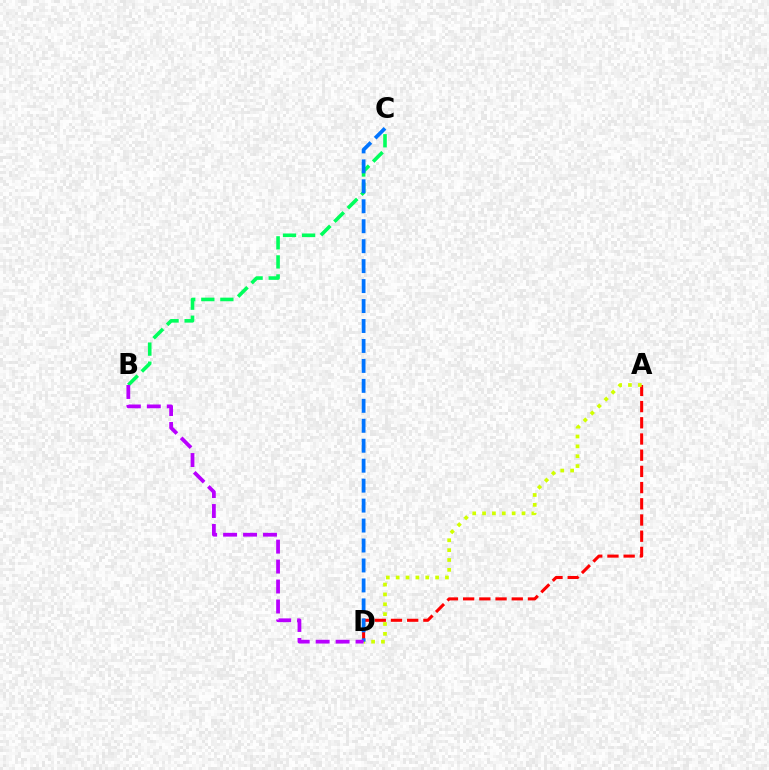{('A', 'D'): [{'color': '#ff0000', 'line_style': 'dashed', 'thickness': 2.2}, {'color': '#d1ff00', 'line_style': 'dotted', 'thickness': 2.68}], ('B', 'C'): [{'color': '#00ff5c', 'line_style': 'dashed', 'thickness': 2.59}], ('C', 'D'): [{'color': '#0074ff', 'line_style': 'dashed', 'thickness': 2.71}], ('B', 'D'): [{'color': '#b900ff', 'line_style': 'dashed', 'thickness': 2.71}]}